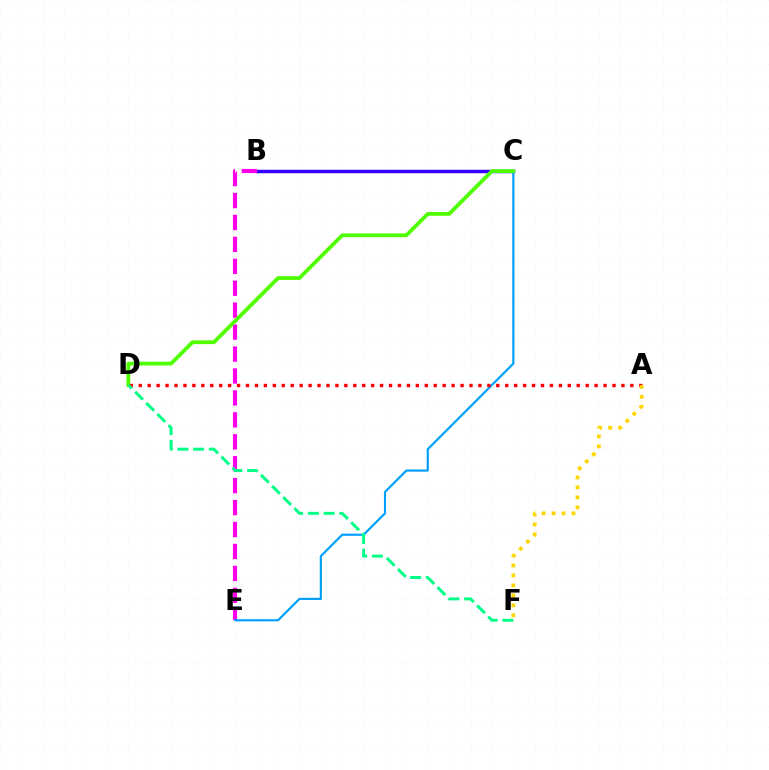{('B', 'C'): [{'color': '#3700ff', 'line_style': 'solid', 'thickness': 2.49}], ('B', 'E'): [{'color': '#ff00ed', 'line_style': 'dashed', 'thickness': 2.98}], ('C', 'E'): [{'color': '#009eff', 'line_style': 'solid', 'thickness': 1.55}], ('C', 'D'): [{'color': '#4fff00', 'line_style': 'solid', 'thickness': 2.71}], ('A', 'D'): [{'color': '#ff0000', 'line_style': 'dotted', 'thickness': 2.43}], ('D', 'F'): [{'color': '#00ff86', 'line_style': 'dashed', 'thickness': 2.13}], ('A', 'F'): [{'color': '#ffd500', 'line_style': 'dotted', 'thickness': 2.71}]}